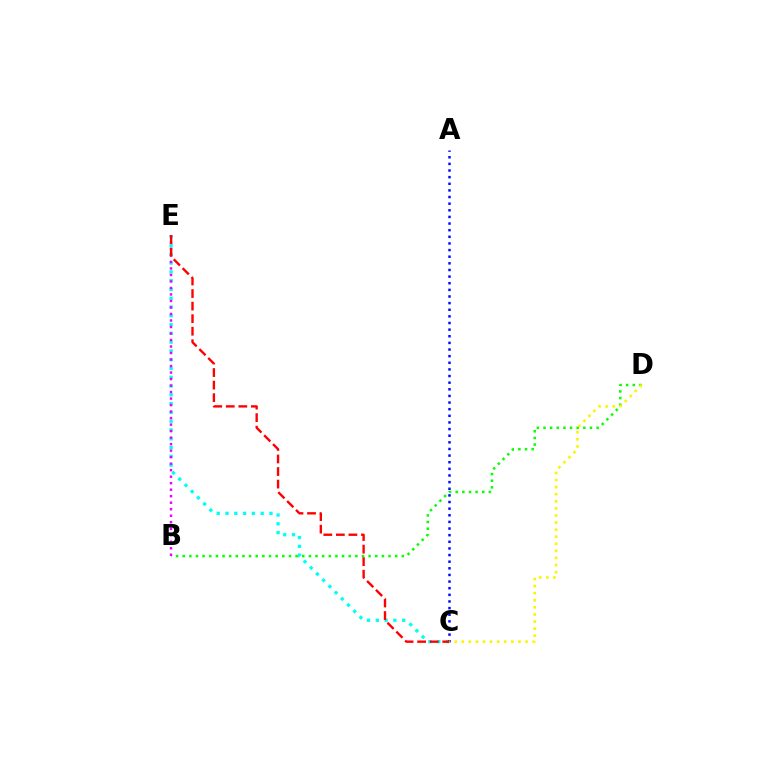{('C', 'E'): [{'color': '#00fff6', 'line_style': 'dotted', 'thickness': 2.39}, {'color': '#ff0000', 'line_style': 'dashed', 'thickness': 1.71}], ('B', 'D'): [{'color': '#08ff00', 'line_style': 'dotted', 'thickness': 1.8}], ('B', 'E'): [{'color': '#ee00ff', 'line_style': 'dotted', 'thickness': 1.77}], ('A', 'C'): [{'color': '#0010ff', 'line_style': 'dotted', 'thickness': 1.8}], ('C', 'D'): [{'color': '#fcf500', 'line_style': 'dotted', 'thickness': 1.92}]}